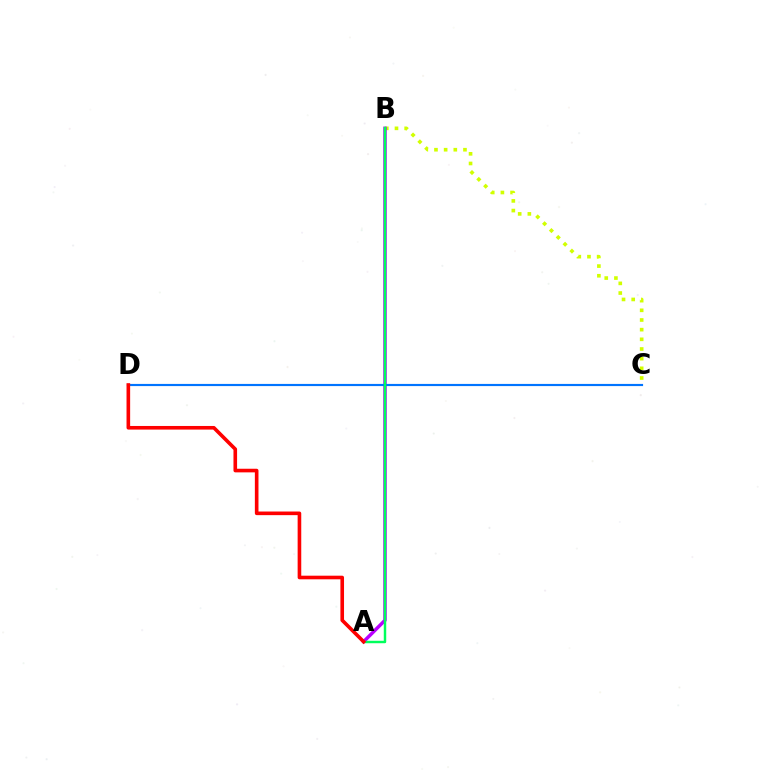{('B', 'C'): [{'color': '#d1ff00', 'line_style': 'dotted', 'thickness': 2.63}], ('A', 'B'): [{'color': '#b900ff', 'line_style': 'solid', 'thickness': 2.5}, {'color': '#00ff5c', 'line_style': 'solid', 'thickness': 1.76}], ('C', 'D'): [{'color': '#0074ff', 'line_style': 'solid', 'thickness': 1.56}], ('A', 'D'): [{'color': '#ff0000', 'line_style': 'solid', 'thickness': 2.61}]}